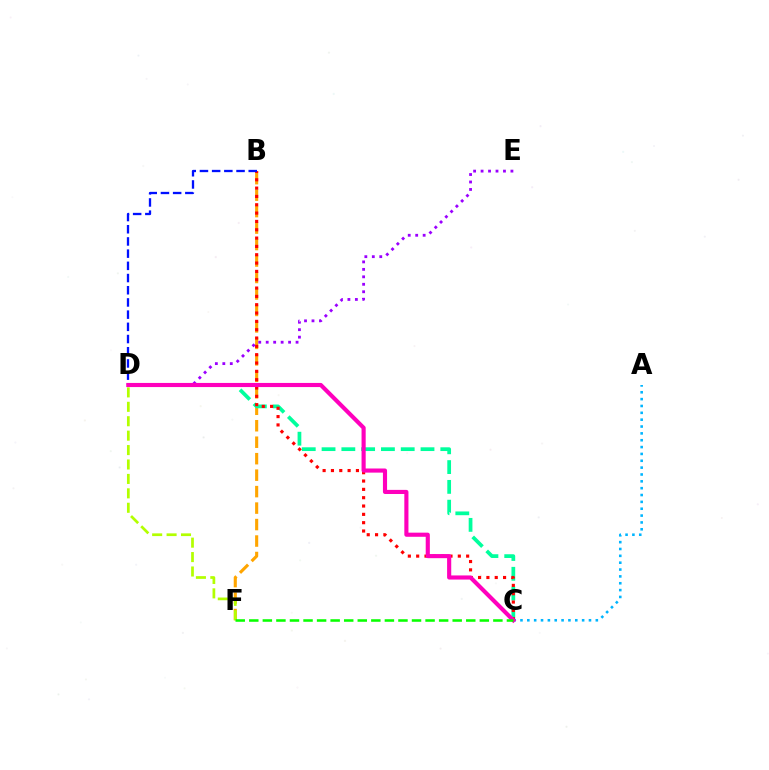{('B', 'F'): [{'color': '#ffa500', 'line_style': 'dashed', 'thickness': 2.24}], ('C', 'D'): [{'color': '#00ff9d', 'line_style': 'dashed', 'thickness': 2.69}, {'color': '#ff00bd', 'line_style': 'solid', 'thickness': 2.97}], ('B', 'C'): [{'color': '#ff0000', 'line_style': 'dotted', 'thickness': 2.26}], ('A', 'C'): [{'color': '#00b5ff', 'line_style': 'dotted', 'thickness': 1.86}], ('B', 'D'): [{'color': '#0010ff', 'line_style': 'dashed', 'thickness': 1.66}], ('D', 'E'): [{'color': '#9b00ff', 'line_style': 'dotted', 'thickness': 2.03}], ('D', 'F'): [{'color': '#b3ff00', 'line_style': 'dashed', 'thickness': 1.96}], ('C', 'F'): [{'color': '#08ff00', 'line_style': 'dashed', 'thickness': 1.84}]}